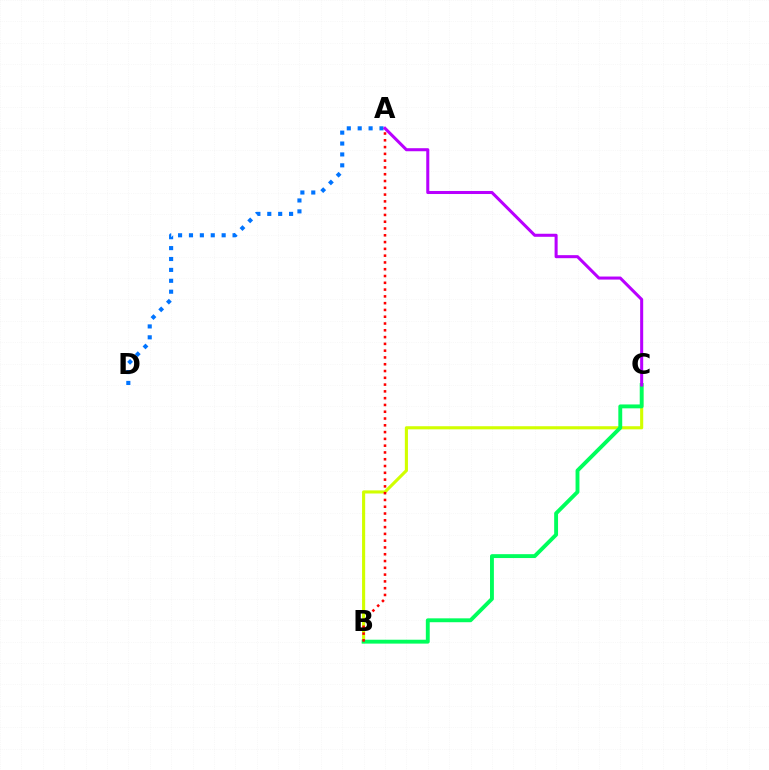{('B', 'C'): [{'color': '#d1ff00', 'line_style': 'solid', 'thickness': 2.24}, {'color': '#00ff5c', 'line_style': 'solid', 'thickness': 2.8}], ('A', 'D'): [{'color': '#0074ff', 'line_style': 'dotted', 'thickness': 2.96}], ('A', 'B'): [{'color': '#ff0000', 'line_style': 'dotted', 'thickness': 1.84}], ('A', 'C'): [{'color': '#b900ff', 'line_style': 'solid', 'thickness': 2.19}]}